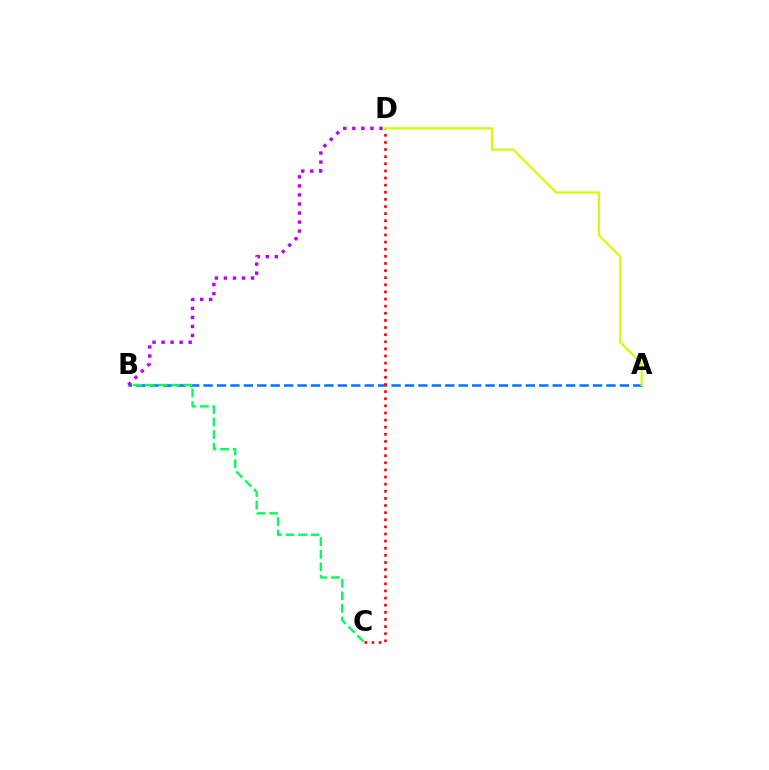{('A', 'B'): [{'color': '#0074ff', 'line_style': 'dashed', 'thickness': 1.82}], ('B', 'C'): [{'color': '#00ff5c', 'line_style': 'dashed', 'thickness': 1.71}], ('C', 'D'): [{'color': '#ff0000', 'line_style': 'dotted', 'thickness': 1.93}], ('B', 'D'): [{'color': '#b900ff', 'line_style': 'dotted', 'thickness': 2.46}], ('A', 'D'): [{'color': '#d1ff00', 'line_style': 'solid', 'thickness': 1.6}]}